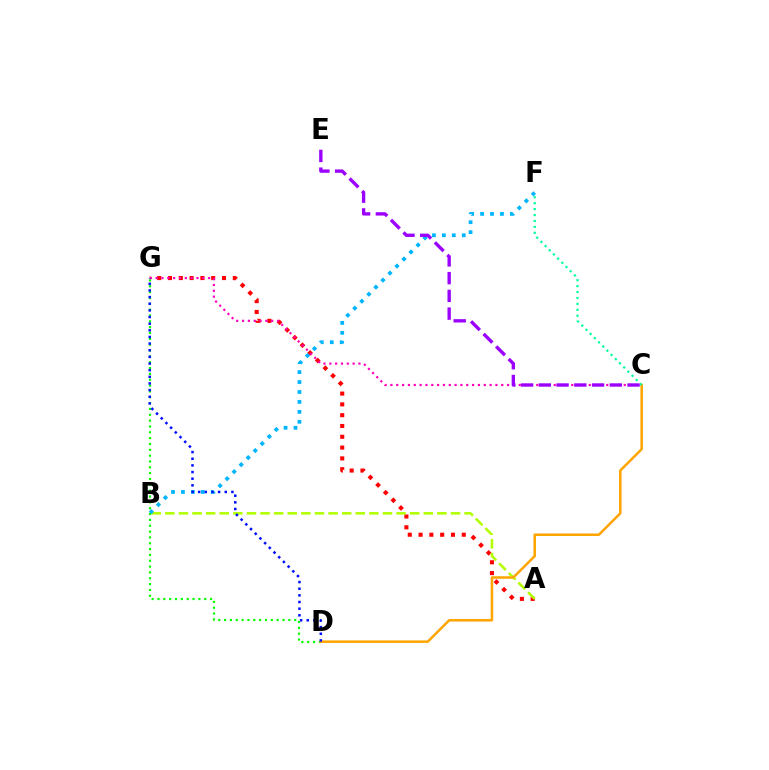{('A', 'G'): [{'color': '#ff0000', 'line_style': 'dotted', 'thickness': 2.93}], ('A', 'B'): [{'color': '#b3ff00', 'line_style': 'dashed', 'thickness': 1.85}], ('B', 'F'): [{'color': '#00b5ff', 'line_style': 'dotted', 'thickness': 2.7}], ('C', 'G'): [{'color': '#ff00bd', 'line_style': 'dotted', 'thickness': 1.58}], ('D', 'G'): [{'color': '#08ff00', 'line_style': 'dotted', 'thickness': 1.59}, {'color': '#0010ff', 'line_style': 'dotted', 'thickness': 1.81}], ('C', 'D'): [{'color': '#ffa500', 'line_style': 'solid', 'thickness': 1.81}], ('C', 'F'): [{'color': '#00ff9d', 'line_style': 'dotted', 'thickness': 1.61}], ('C', 'E'): [{'color': '#9b00ff', 'line_style': 'dashed', 'thickness': 2.41}]}